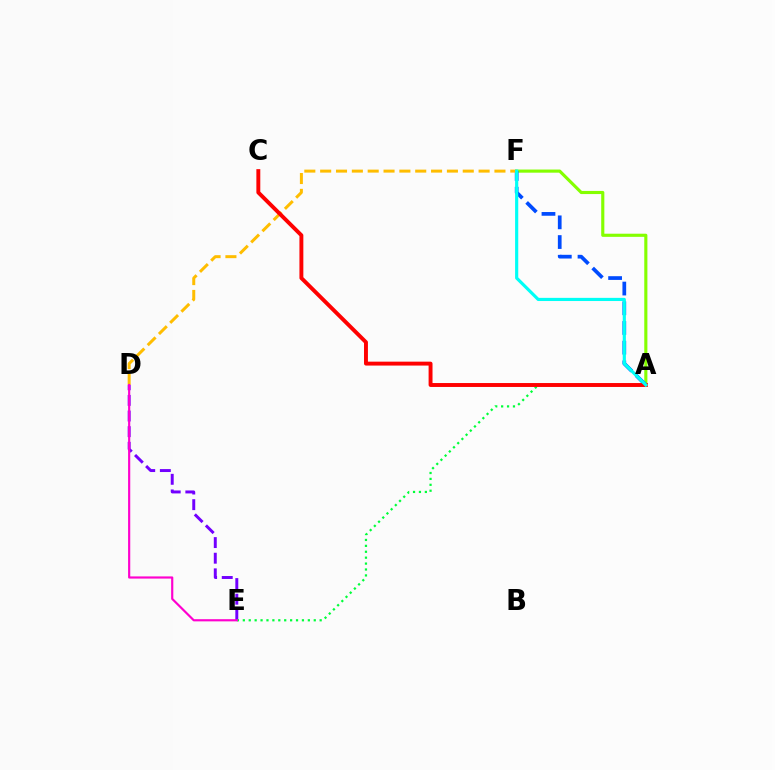{('D', 'E'): [{'color': '#7200ff', 'line_style': 'dashed', 'thickness': 2.12}, {'color': '#ff00cf', 'line_style': 'solid', 'thickness': 1.56}], ('A', 'F'): [{'color': '#84ff00', 'line_style': 'solid', 'thickness': 2.25}, {'color': '#004bff', 'line_style': 'dashed', 'thickness': 2.68}, {'color': '#00fff6', 'line_style': 'solid', 'thickness': 2.27}], ('A', 'E'): [{'color': '#00ff39', 'line_style': 'dotted', 'thickness': 1.61}], ('D', 'F'): [{'color': '#ffbd00', 'line_style': 'dashed', 'thickness': 2.15}], ('A', 'C'): [{'color': '#ff0000', 'line_style': 'solid', 'thickness': 2.82}]}